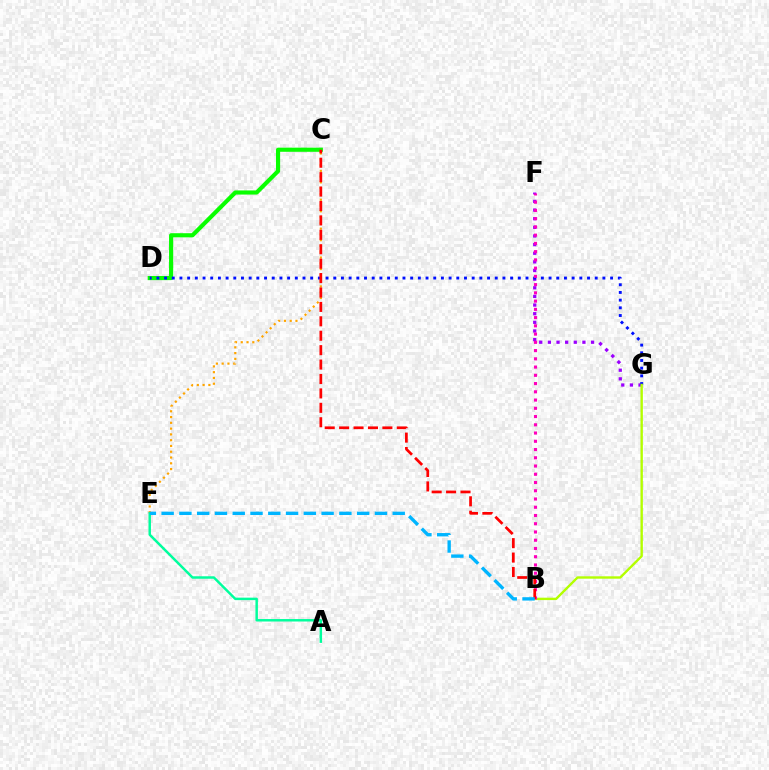{('C', 'D'): [{'color': '#08ff00', 'line_style': 'solid', 'thickness': 2.98}], ('F', 'G'): [{'color': '#9b00ff', 'line_style': 'dotted', 'thickness': 2.35}], ('D', 'G'): [{'color': '#0010ff', 'line_style': 'dotted', 'thickness': 2.09}], ('B', 'G'): [{'color': '#b3ff00', 'line_style': 'solid', 'thickness': 1.72}], ('B', 'F'): [{'color': '#ff00bd', 'line_style': 'dotted', 'thickness': 2.24}], ('C', 'E'): [{'color': '#ffa500', 'line_style': 'dotted', 'thickness': 1.57}], ('B', 'C'): [{'color': '#ff0000', 'line_style': 'dashed', 'thickness': 1.96}], ('A', 'E'): [{'color': '#00ff9d', 'line_style': 'solid', 'thickness': 1.78}], ('B', 'E'): [{'color': '#00b5ff', 'line_style': 'dashed', 'thickness': 2.41}]}